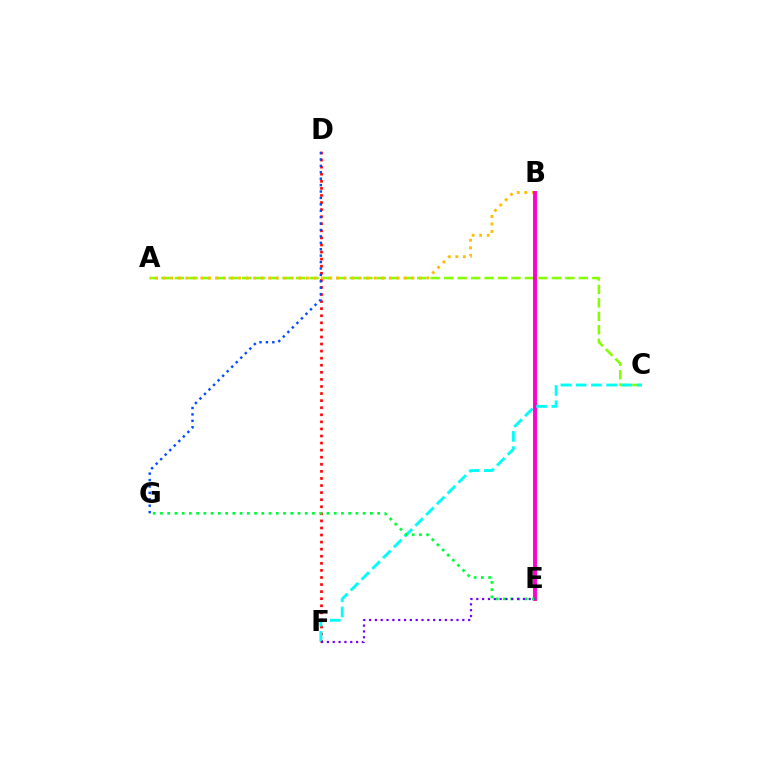{('A', 'C'): [{'color': '#84ff00', 'line_style': 'dashed', 'thickness': 1.83}], ('D', 'F'): [{'color': '#ff0000', 'line_style': 'dotted', 'thickness': 1.92}], ('A', 'B'): [{'color': '#ffbd00', 'line_style': 'dotted', 'thickness': 2.05}], ('B', 'E'): [{'color': '#ff00cf', 'line_style': 'solid', 'thickness': 2.8}], ('C', 'F'): [{'color': '#00fff6', 'line_style': 'dashed', 'thickness': 2.07}], ('E', 'G'): [{'color': '#00ff39', 'line_style': 'dotted', 'thickness': 1.97}], ('E', 'F'): [{'color': '#7200ff', 'line_style': 'dotted', 'thickness': 1.58}], ('D', 'G'): [{'color': '#004bff', 'line_style': 'dotted', 'thickness': 1.74}]}